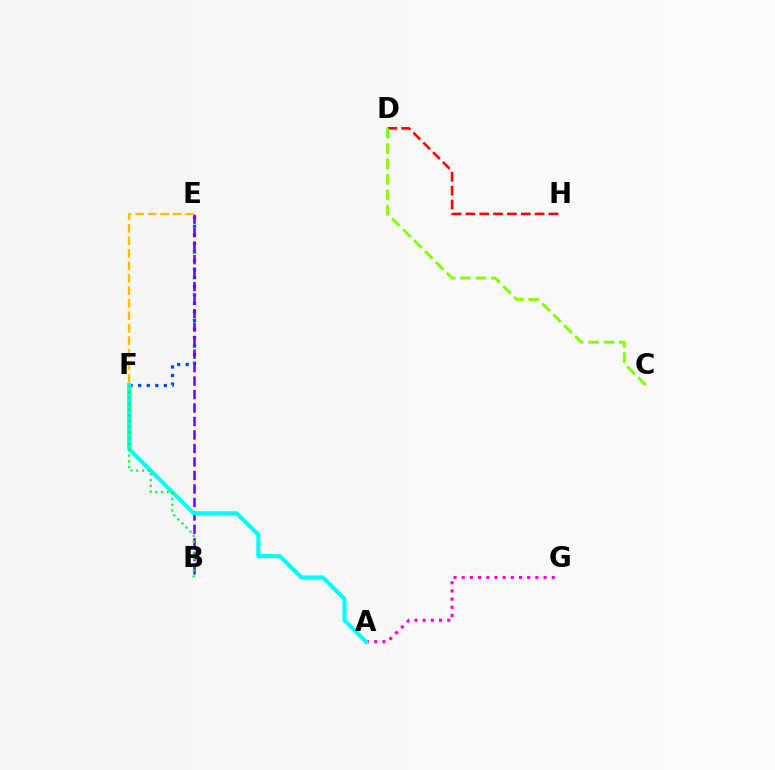{('E', 'F'): [{'color': '#004bff', 'line_style': 'dotted', 'thickness': 2.33}, {'color': '#ffbd00', 'line_style': 'dashed', 'thickness': 1.7}], ('D', 'H'): [{'color': '#ff0000', 'line_style': 'dashed', 'thickness': 1.88}], ('B', 'E'): [{'color': '#7200ff', 'line_style': 'dashed', 'thickness': 1.83}], ('A', 'G'): [{'color': '#ff00cf', 'line_style': 'dotted', 'thickness': 2.22}], ('A', 'F'): [{'color': '#00fff6', 'line_style': 'solid', 'thickness': 2.96}], ('C', 'D'): [{'color': '#84ff00', 'line_style': 'dashed', 'thickness': 2.1}], ('B', 'F'): [{'color': '#00ff39', 'line_style': 'dotted', 'thickness': 1.57}]}